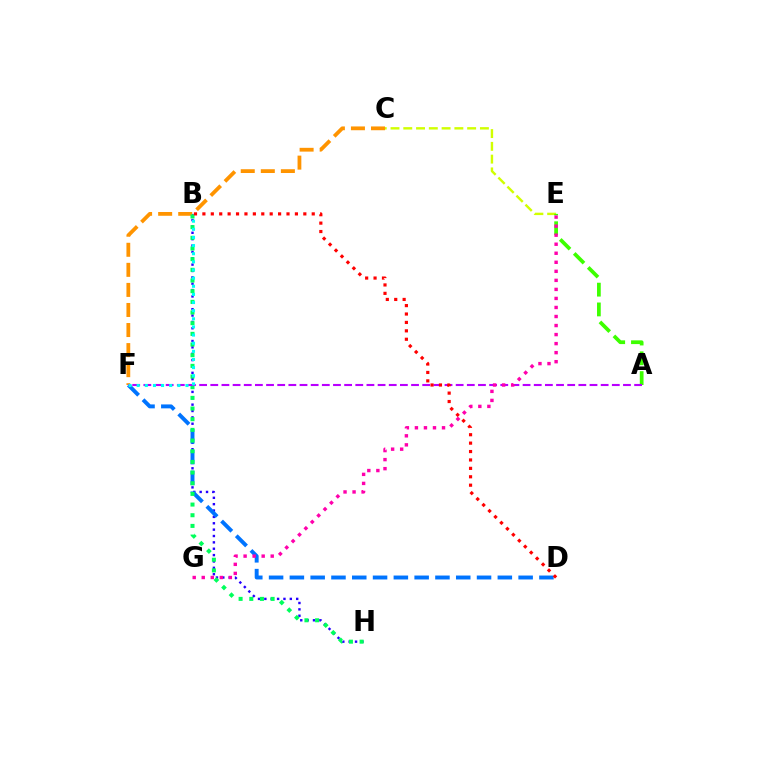{('B', 'H'): [{'color': '#2500ff', 'line_style': 'dotted', 'thickness': 1.73}, {'color': '#00ff5c', 'line_style': 'dotted', 'thickness': 2.9}], ('D', 'F'): [{'color': '#0074ff', 'line_style': 'dashed', 'thickness': 2.83}], ('C', 'F'): [{'color': '#ff9400', 'line_style': 'dashed', 'thickness': 2.73}], ('C', 'E'): [{'color': '#d1ff00', 'line_style': 'dashed', 'thickness': 1.74}], ('A', 'E'): [{'color': '#3dff00', 'line_style': 'dashed', 'thickness': 2.69}], ('A', 'F'): [{'color': '#b900ff', 'line_style': 'dashed', 'thickness': 1.52}], ('B', 'F'): [{'color': '#00fff6', 'line_style': 'dotted', 'thickness': 2.21}], ('B', 'D'): [{'color': '#ff0000', 'line_style': 'dotted', 'thickness': 2.29}], ('E', 'G'): [{'color': '#ff00ac', 'line_style': 'dotted', 'thickness': 2.46}]}